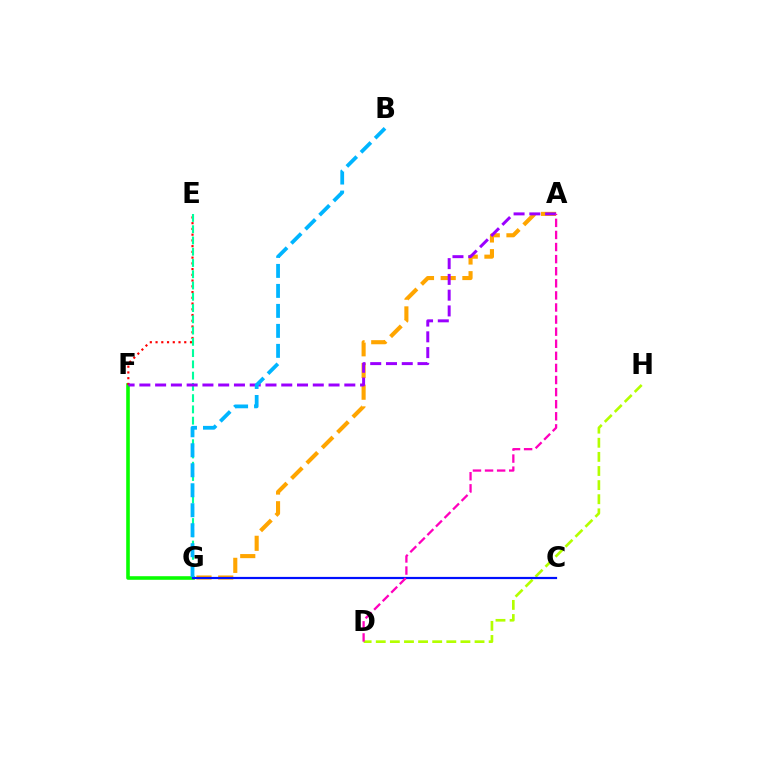{('F', 'G'): [{'color': '#08ff00', 'line_style': 'solid', 'thickness': 2.58}], ('E', 'F'): [{'color': '#ff0000', 'line_style': 'dotted', 'thickness': 1.56}], ('A', 'G'): [{'color': '#ffa500', 'line_style': 'dashed', 'thickness': 2.95}], ('E', 'G'): [{'color': '#00ff9d', 'line_style': 'dashed', 'thickness': 1.53}], ('D', 'H'): [{'color': '#b3ff00', 'line_style': 'dashed', 'thickness': 1.92}], ('A', 'F'): [{'color': '#9b00ff', 'line_style': 'dashed', 'thickness': 2.14}], ('C', 'G'): [{'color': '#0010ff', 'line_style': 'solid', 'thickness': 1.59}], ('B', 'G'): [{'color': '#00b5ff', 'line_style': 'dashed', 'thickness': 2.72}], ('A', 'D'): [{'color': '#ff00bd', 'line_style': 'dashed', 'thickness': 1.64}]}